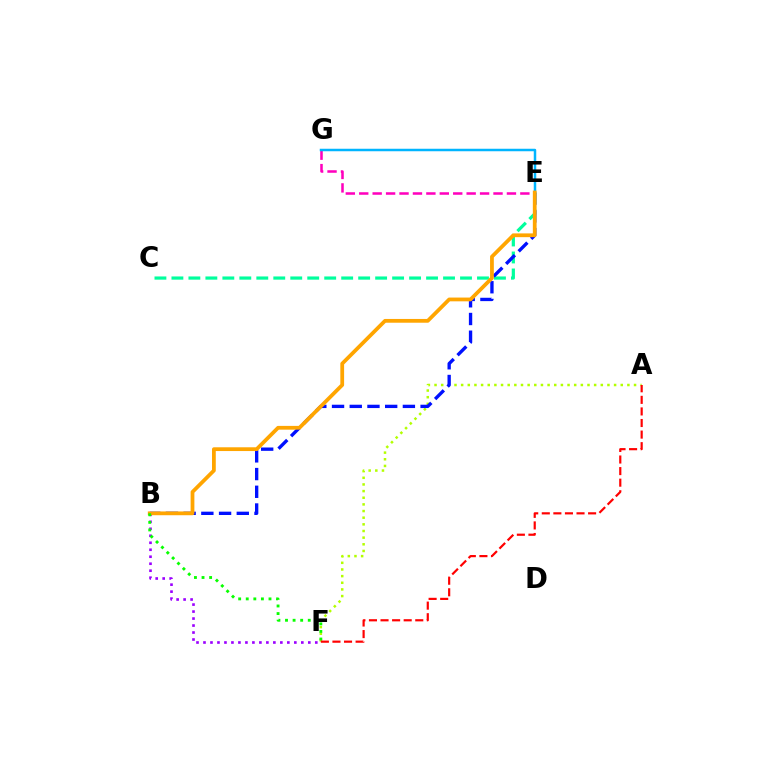{('A', 'F'): [{'color': '#b3ff00', 'line_style': 'dotted', 'thickness': 1.81}, {'color': '#ff0000', 'line_style': 'dashed', 'thickness': 1.57}], ('C', 'E'): [{'color': '#00ff9d', 'line_style': 'dashed', 'thickness': 2.31}], ('B', 'E'): [{'color': '#0010ff', 'line_style': 'dashed', 'thickness': 2.41}, {'color': '#ffa500', 'line_style': 'solid', 'thickness': 2.71}], ('B', 'F'): [{'color': '#9b00ff', 'line_style': 'dotted', 'thickness': 1.9}, {'color': '#08ff00', 'line_style': 'dotted', 'thickness': 2.06}], ('E', 'G'): [{'color': '#ff00bd', 'line_style': 'dashed', 'thickness': 1.82}, {'color': '#00b5ff', 'line_style': 'solid', 'thickness': 1.8}]}